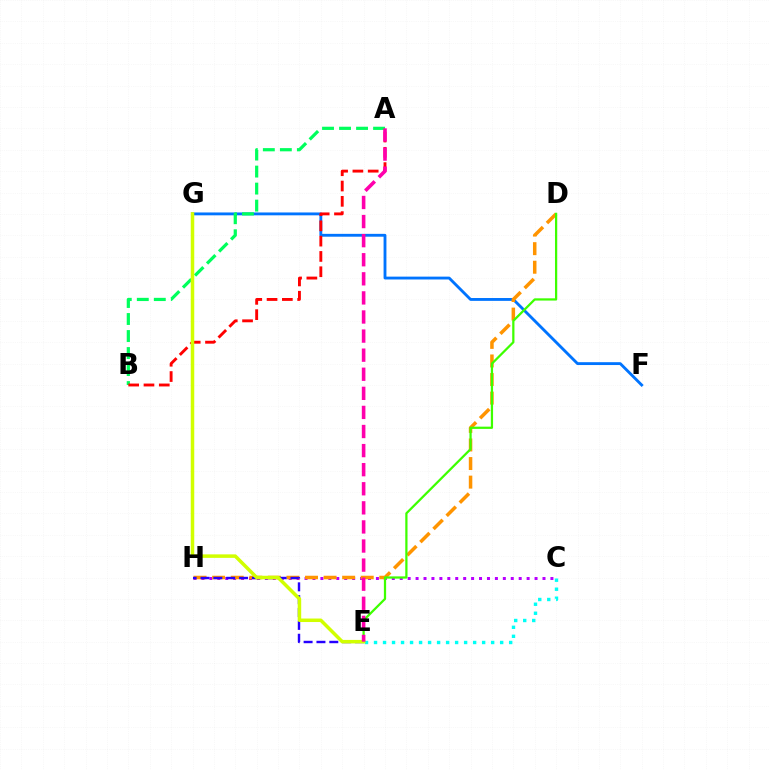{('C', 'H'): [{'color': '#b900ff', 'line_style': 'dotted', 'thickness': 2.15}], ('F', 'G'): [{'color': '#0074ff', 'line_style': 'solid', 'thickness': 2.05}], ('D', 'H'): [{'color': '#ff9400', 'line_style': 'dashed', 'thickness': 2.52}], ('C', 'E'): [{'color': '#00fff6', 'line_style': 'dotted', 'thickness': 2.45}], ('A', 'B'): [{'color': '#00ff5c', 'line_style': 'dashed', 'thickness': 2.31}, {'color': '#ff0000', 'line_style': 'dashed', 'thickness': 2.08}], ('E', 'H'): [{'color': '#2500ff', 'line_style': 'dashed', 'thickness': 1.75}], ('D', 'E'): [{'color': '#3dff00', 'line_style': 'solid', 'thickness': 1.62}], ('E', 'G'): [{'color': '#d1ff00', 'line_style': 'solid', 'thickness': 2.52}], ('A', 'E'): [{'color': '#ff00ac', 'line_style': 'dashed', 'thickness': 2.59}]}